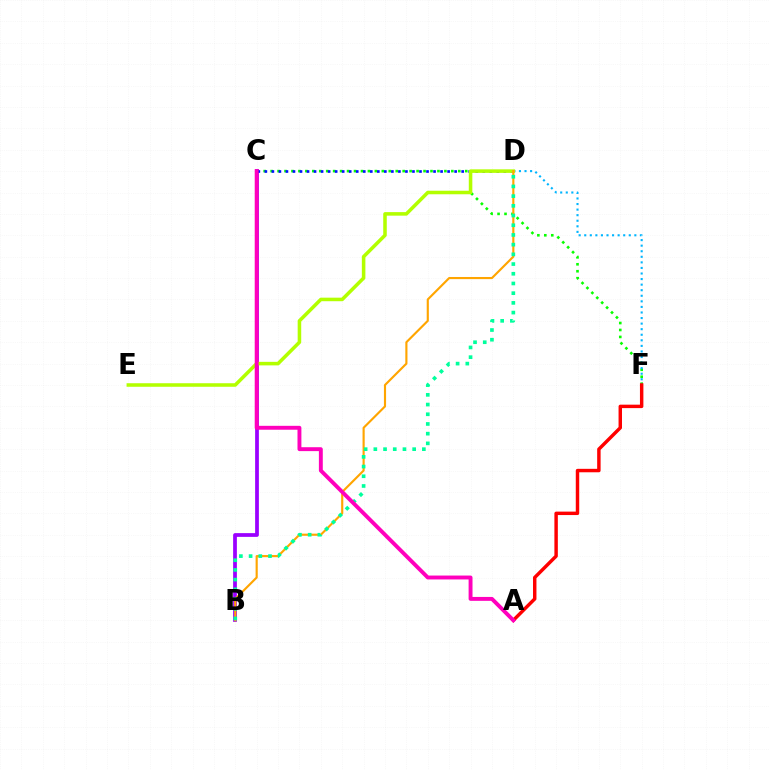{('C', 'F'): [{'color': '#08ff00', 'line_style': 'dotted', 'thickness': 1.89}], ('B', 'C'): [{'color': '#9b00ff', 'line_style': 'solid', 'thickness': 2.69}], ('C', 'D'): [{'color': '#0010ff', 'line_style': 'dotted', 'thickness': 1.91}], ('D', 'F'): [{'color': '#00b5ff', 'line_style': 'dotted', 'thickness': 1.51}], ('D', 'E'): [{'color': '#b3ff00', 'line_style': 'solid', 'thickness': 2.55}], ('B', 'D'): [{'color': '#ffa500', 'line_style': 'solid', 'thickness': 1.54}, {'color': '#00ff9d', 'line_style': 'dotted', 'thickness': 2.64}], ('A', 'F'): [{'color': '#ff0000', 'line_style': 'solid', 'thickness': 2.48}], ('A', 'C'): [{'color': '#ff00bd', 'line_style': 'solid', 'thickness': 2.81}]}